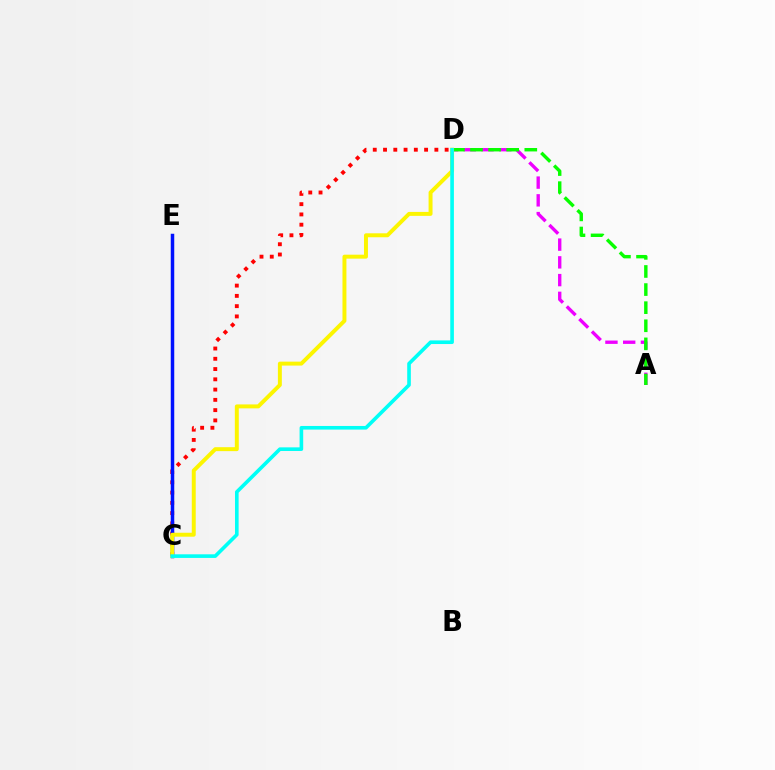{('A', 'D'): [{'color': '#ee00ff', 'line_style': 'dashed', 'thickness': 2.41}, {'color': '#08ff00', 'line_style': 'dashed', 'thickness': 2.46}], ('C', 'D'): [{'color': '#ff0000', 'line_style': 'dotted', 'thickness': 2.79}, {'color': '#fcf500', 'line_style': 'solid', 'thickness': 2.84}, {'color': '#00fff6', 'line_style': 'solid', 'thickness': 2.61}], ('C', 'E'): [{'color': '#0010ff', 'line_style': 'solid', 'thickness': 2.51}]}